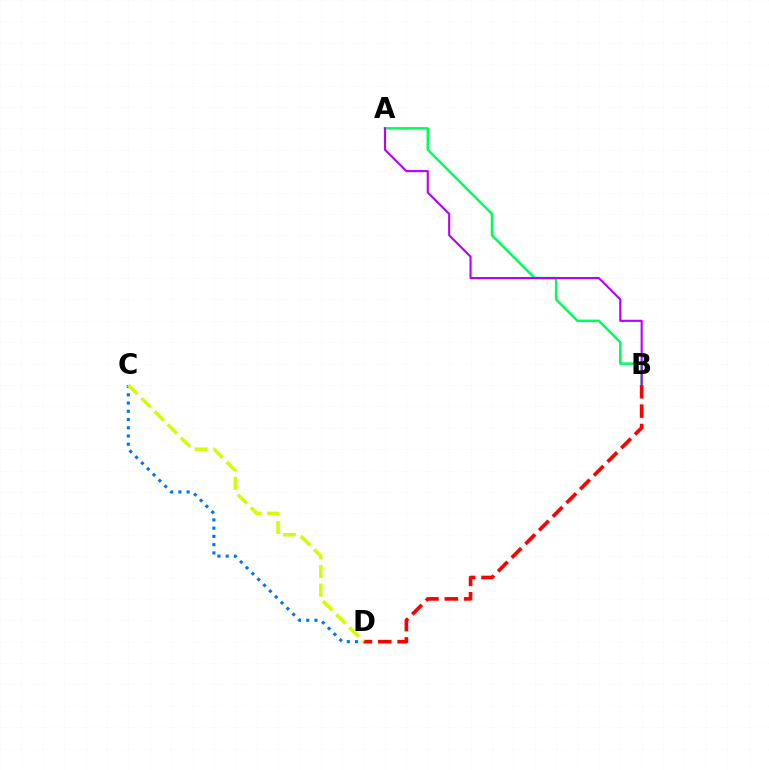{('C', 'D'): [{'color': '#0074ff', 'line_style': 'dotted', 'thickness': 2.24}, {'color': '#d1ff00', 'line_style': 'dashed', 'thickness': 2.52}], ('A', 'B'): [{'color': '#00ff5c', 'line_style': 'solid', 'thickness': 1.8}, {'color': '#b900ff', 'line_style': 'solid', 'thickness': 1.52}], ('B', 'D'): [{'color': '#ff0000', 'line_style': 'dashed', 'thickness': 2.63}]}